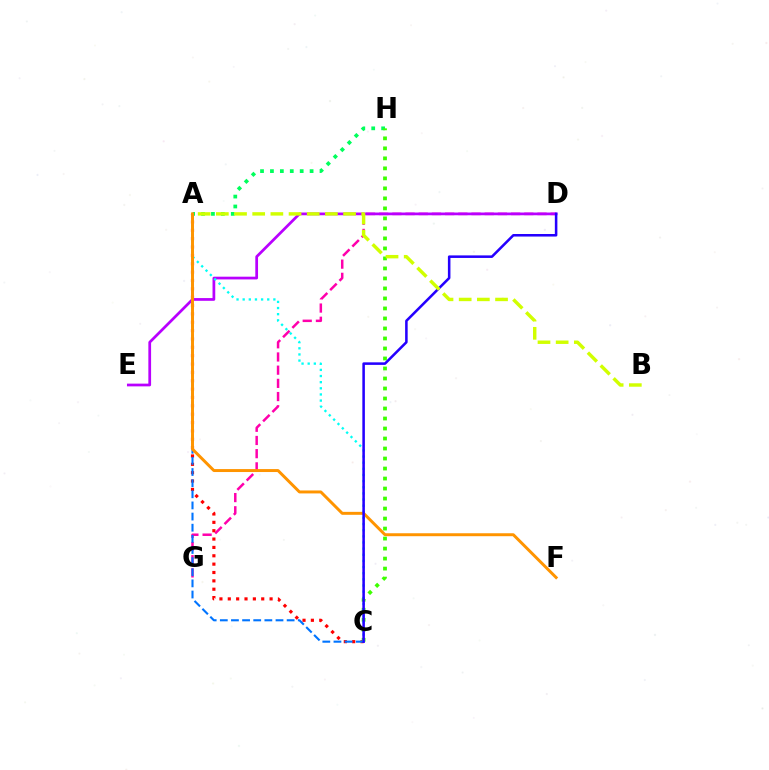{('A', 'C'): [{'color': '#ff0000', 'line_style': 'dotted', 'thickness': 2.27}, {'color': '#0074ff', 'line_style': 'dashed', 'thickness': 1.51}, {'color': '#00fff6', 'line_style': 'dotted', 'thickness': 1.67}], ('D', 'G'): [{'color': '#ff00ac', 'line_style': 'dashed', 'thickness': 1.79}], ('A', 'H'): [{'color': '#00ff5c', 'line_style': 'dotted', 'thickness': 2.69}], ('C', 'H'): [{'color': '#3dff00', 'line_style': 'dotted', 'thickness': 2.72}], ('D', 'E'): [{'color': '#b900ff', 'line_style': 'solid', 'thickness': 1.97}], ('A', 'F'): [{'color': '#ff9400', 'line_style': 'solid', 'thickness': 2.13}], ('C', 'D'): [{'color': '#2500ff', 'line_style': 'solid', 'thickness': 1.83}], ('A', 'B'): [{'color': '#d1ff00', 'line_style': 'dashed', 'thickness': 2.47}]}